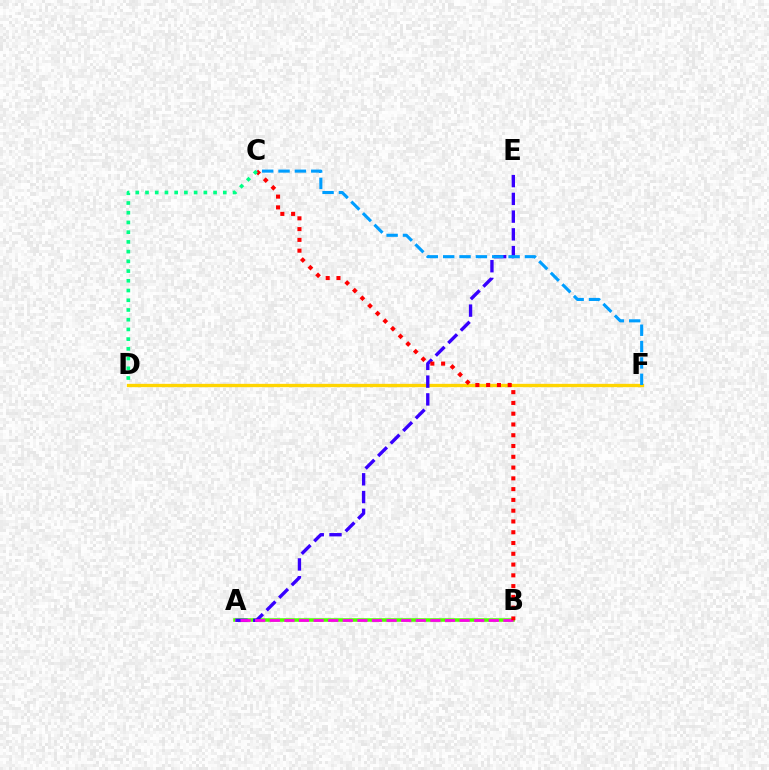{('A', 'B'): [{'color': '#4fff00', 'line_style': 'solid', 'thickness': 2.55}, {'color': '#ff00ed', 'line_style': 'dashed', 'thickness': 1.98}], ('D', 'F'): [{'color': '#ffd500', 'line_style': 'solid', 'thickness': 2.39}], ('A', 'E'): [{'color': '#3700ff', 'line_style': 'dashed', 'thickness': 2.41}], ('C', 'F'): [{'color': '#009eff', 'line_style': 'dashed', 'thickness': 2.22}], ('B', 'C'): [{'color': '#ff0000', 'line_style': 'dotted', 'thickness': 2.93}], ('C', 'D'): [{'color': '#00ff86', 'line_style': 'dotted', 'thickness': 2.64}]}